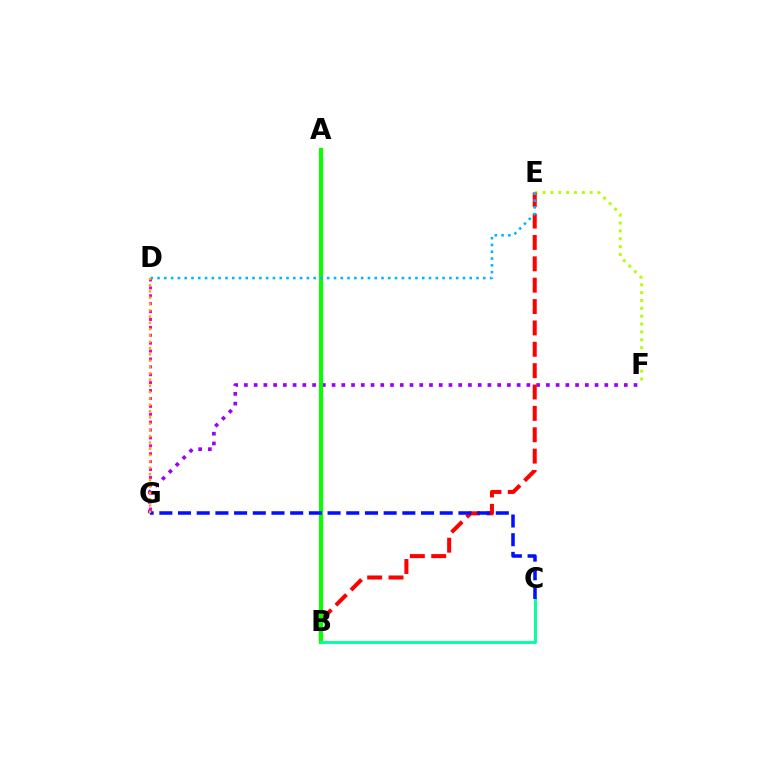{('F', 'G'): [{'color': '#9b00ff', 'line_style': 'dotted', 'thickness': 2.65}], ('E', 'F'): [{'color': '#b3ff00', 'line_style': 'dotted', 'thickness': 2.13}], ('B', 'E'): [{'color': '#ff0000', 'line_style': 'dashed', 'thickness': 2.9}], ('A', 'B'): [{'color': '#08ff00', 'line_style': 'solid', 'thickness': 2.97}], ('B', 'C'): [{'color': '#00ff9d', 'line_style': 'solid', 'thickness': 2.06}], ('D', 'G'): [{'color': '#ff00bd', 'line_style': 'dotted', 'thickness': 2.15}, {'color': '#ffa500', 'line_style': 'dotted', 'thickness': 1.71}], ('C', 'G'): [{'color': '#0010ff', 'line_style': 'dashed', 'thickness': 2.54}], ('D', 'E'): [{'color': '#00b5ff', 'line_style': 'dotted', 'thickness': 1.84}]}